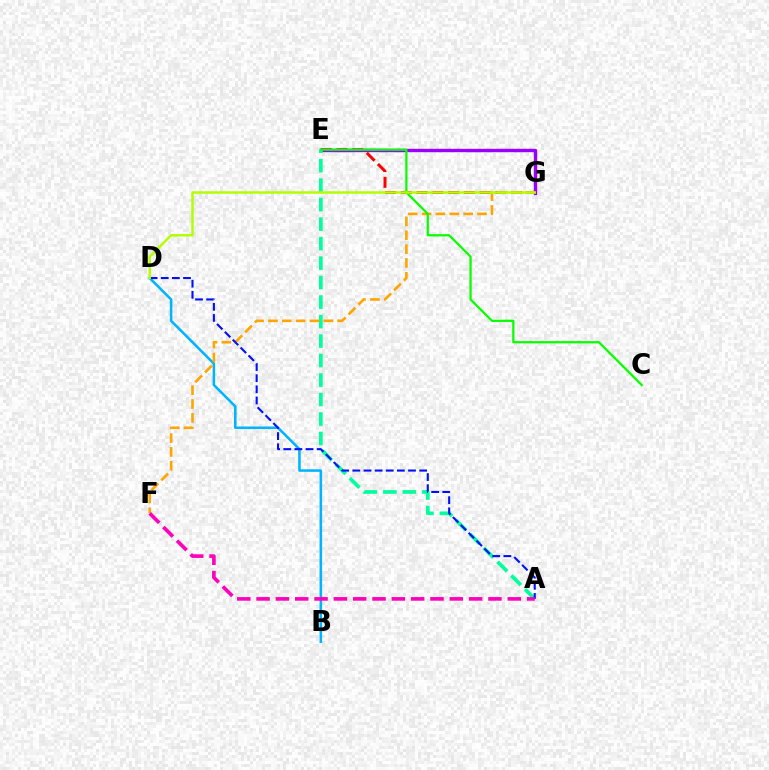{('B', 'D'): [{'color': '#00b5ff', 'line_style': 'solid', 'thickness': 1.84}], ('E', 'G'): [{'color': '#ff0000', 'line_style': 'dashed', 'thickness': 2.14}, {'color': '#9b00ff', 'line_style': 'solid', 'thickness': 2.45}], ('A', 'E'): [{'color': '#00ff9d', 'line_style': 'dashed', 'thickness': 2.65}], ('F', 'G'): [{'color': '#ffa500', 'line_style': 'dashed', 'thickness': 1.88}], ('A', 'D'): [{'color': '#0010ff', 'line_style': 'dashed', 'thickness': 1.51}], ('C', 'E'): [{'color': '#08ff00', 'line_style': 'solid', 'thickness': 1.62}], ('D', 'G'): [{'color': '#b3ff00', 'line_style': 'solid', 'thickness': 1.79}], ('A', 'F'): [{'color': '#ff00bd', 'line_style': 'dashed', 'thickness': 2.63}]}